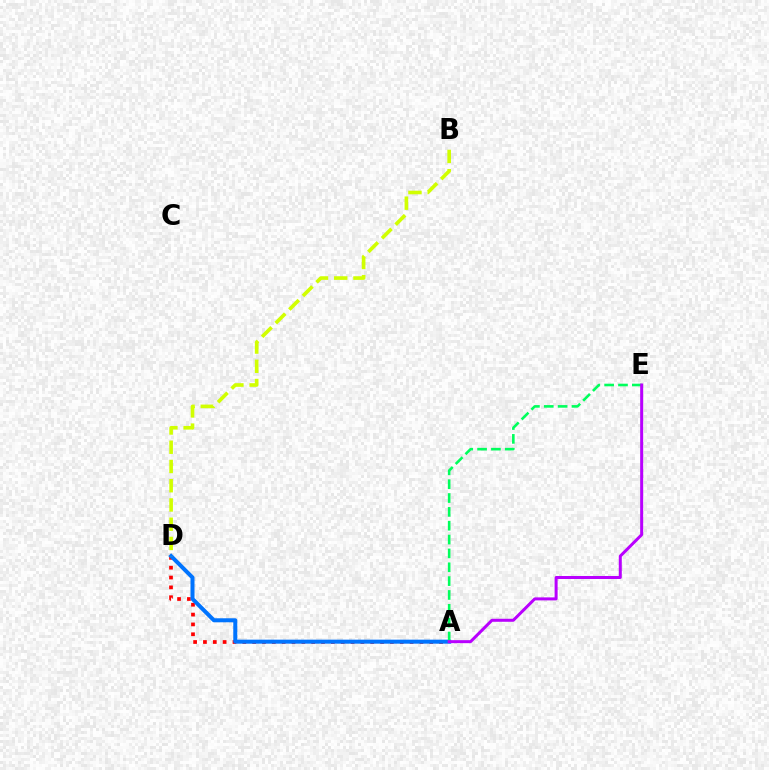{('A', 'D'): [{'color': '#ff0000', 'line_style': 'dotted', 'thickness': 2.67}, {'color': '#0074ff', 'line_style': 'solid', 'thickness': 2.89}], ('B', 'D'): [{'color': '#d1ff00', 'line_style': 'dashed', 'thickness': 2.61}], ('A', 'E'): [{'color': '#00ff5c', 'line_style': 'dashed', 'thickness': 1.88}, {'color': '#b900ff', 'line_style': 'solid', 'thickness': 2.16}]}